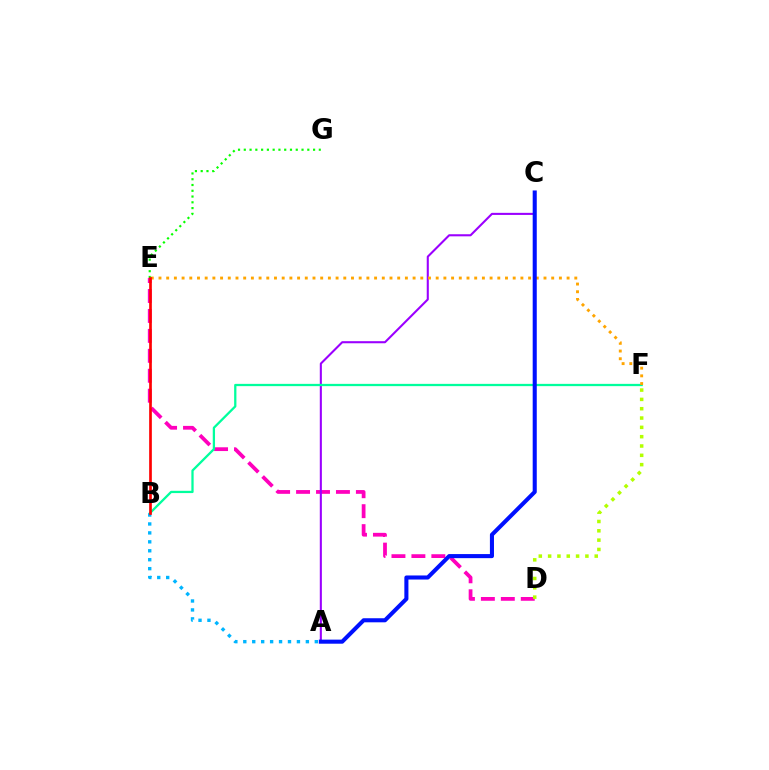{('E', 'G'): [{'color': '#08ff00', 'line_style': 'dotted', 'thickness': 1.57}], ('D', 'E'): [{'color': '#ff00bd', 'line_style': 'dashed', 'thickness': 2.71}], ('A', 'C'): [{'color': '#9b00ff', 'line_style': 'solid', 'thickness': 1.5}, {'color': '#0010ff', 'line_style': 'solid', 'thickness': 2.93}], ('B', 'F'): [{'color': '#00ff9d', 'line_style': 'solid', 'thickness': 1.64}], ('D', 'F'): [{'color': '#b3ff00', 'line_style': 'dotted', 'thickness': 2.53}], ('E', 'F'): [{'color': '#ffa500', 'line_style': 'dotted', 'thickness': 2.09}], ('A', 'B'): [{'color': '#00b5ff', 'line_style': 'dotted', 'thickness': 2.43}], ('B', 'E'): [{'color': '#ff0000', 'line_style': 'solid', 'thickness': 1.93}]}